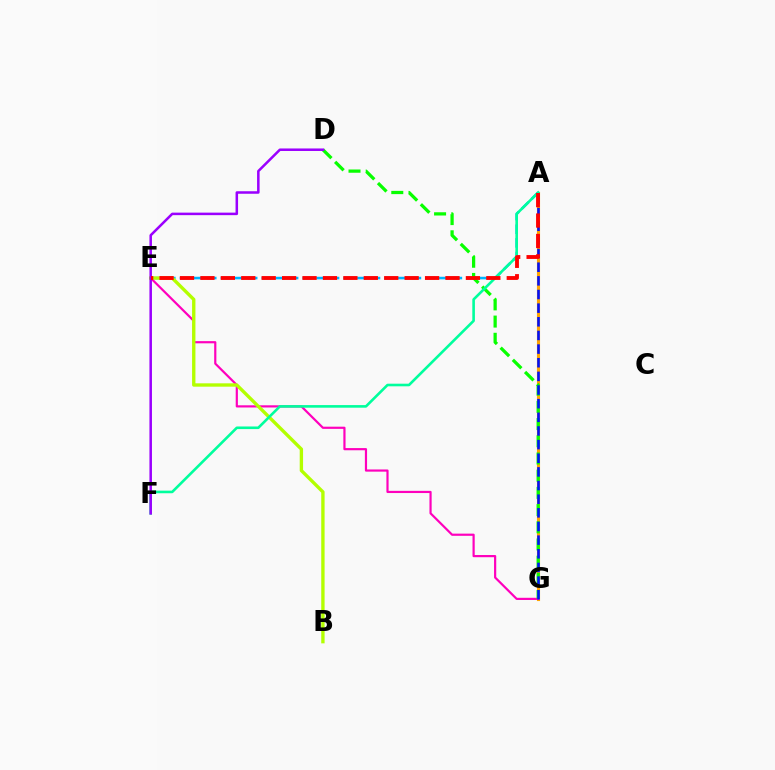{('A', 'E'): [{'color': '#00b5ff', 'line_style': 'dashed', 'thickness': 1.85}, {'color': '#ff0000', 'line_style': 'dashed', 'thickness': 2.77}], ('A', 'G'): [{'color': '#ffa500', 'line_style': 'solid', 'thickness': 2.24}, {'color': '#0010ff', 'line_style': 'dashed', 'thickness': 1.85}], ('E', 'G'): [{'color': '#ff00bd', 'line_style': 'solid', 'thickness': 1.58}], ('D', 'G'): [{'color': '#08ff00', 'line_style': 'dashed', 'thickness': 2.34}], ('B', 'E'): [{'color': '#b3ff00', 'line_style': 'solid', 'thickness': 2.41}], ('A', 'F'): [{'color': '#00ff9d', 'line_style': 'solid', 'thickness': 1.88}], ('D', 'F'): [{'color': '#9b00ff', 'line_style': 'solid', 'thickness': 1.82}]}